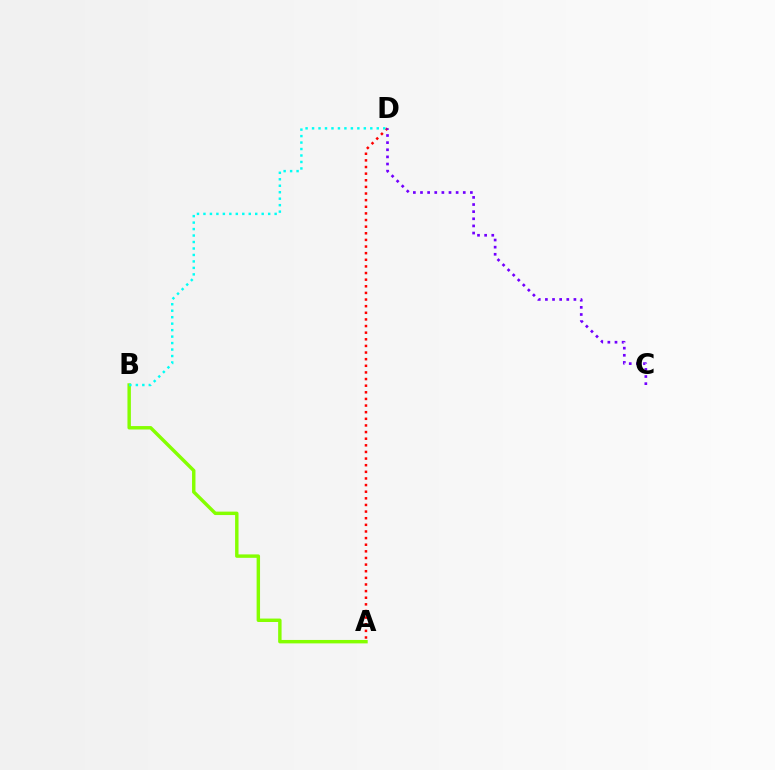{('A', 'B'): [{'color': '#84ff00', 'line_style': 'solid', 'thickness': 2.47}], ('A', 'D'): [{'color': '#ff0000', 'line_style': 'dotted', 'thickness': 1.8}], ('C', 'D'): [{'color': '#7200ff', 'line_style': 'dotted', 'thickness': 1.94}], ('B', 'D'): [{'color': '#00fff6', 'line_style': 'dotted', 'thickness': 1.76}]}